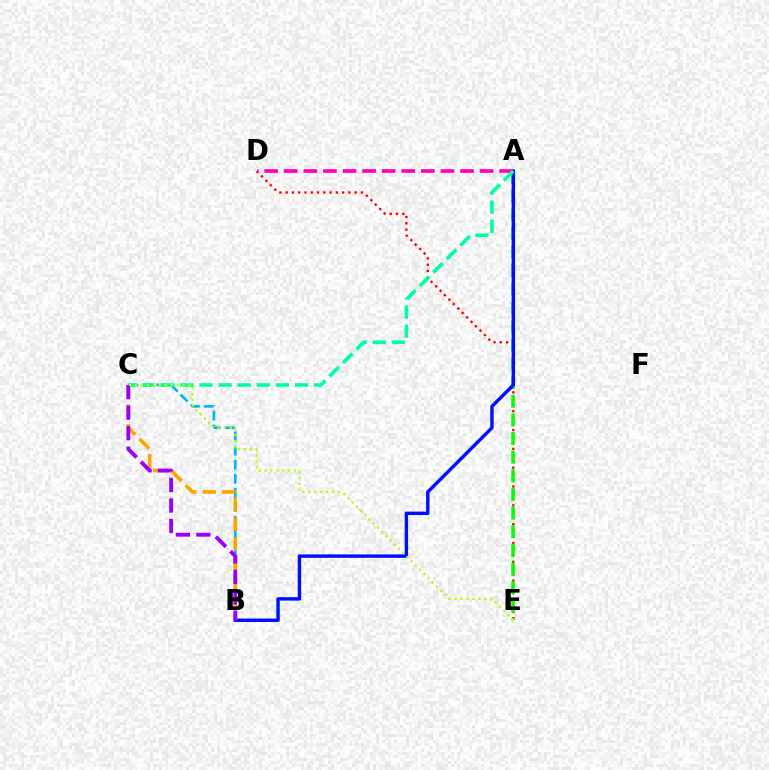{('D', 'E'): [{'color': '#ff0000', 'line_style': 'dotted', 'thickness': 1.7}], ('A', 'E'): [{'color': '#08ff00', 'line_style': 'dashed', 'thickness': 2.53}], ('B', 'C'): [{'color': '#00b5ff', 'line_style': 'dashed', 'thickness': 1.91}, {'color': '#ffa500', 'line_style': 'dashed', 'thickness': 2.65}, {'color': '#9b00ff', 'line_style': 'dashed', 'thickness': 2.79}], ('A', 'B'): [{'color': '#0010ff', 'line_style': 'solid', 'thickness': 2.46}], ('A', 'D'): [{'color': '#ff00bd', 'line_style': 'dashed', 'thickness': 2.66}], ('A', 'C'): [{'color': '#00ff9d', 'line_style': 'dashed', 'thickness': 2.6}], ('C', 'E'): [{'color': '#b3ff00', 'line_style': 'dotted', 'thickness': 1.62}]}